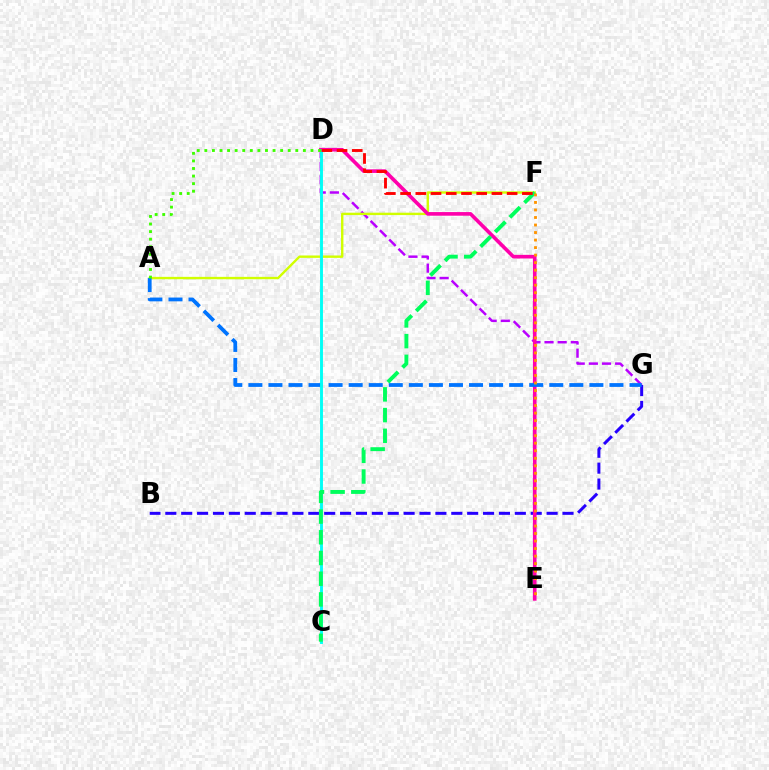{('D', 'G'): [{'color': '#b900ff', 'line_style': 'dashed', 'thickness': 1.79}], ('B', 'G'): [{'color': '#2500ff', 'line_style': 'dashed', 'thickness': 2.16}], ('A', 'F'): [{'color': '#d1ff00', 'line_style': 'solid', 'thickness': 1.72}], ('D', 'E'): [{'color': '#ff00ac', 'line_style': 'solid', 'thickness': 2.62}], ('A', 'G'): [{'color': '#0074ff', 'line_style': 'dashed', 'thickness': 2.73}], ('C', 'D'): [{'color': '#00fff6', 'line_style': 'solid', 'thickness': 2.09}], ('C', 'F'): [{'color': '#00ff5c', 'line_style': 'dashed', 'thickness': 2.81}], ('A', 'D'): [{'color': '#3dff00', 'line_style': 'dotted', 'thickness': 2.06}], ('E', 'F'): [{'color': '#ff9400', 'line_style': 'dotted', 'thickness': 2.04}], ('D', 'F'): [{'color': '#ff0000', 'line_style': 'dashed', 'thickness': 2.07}]}